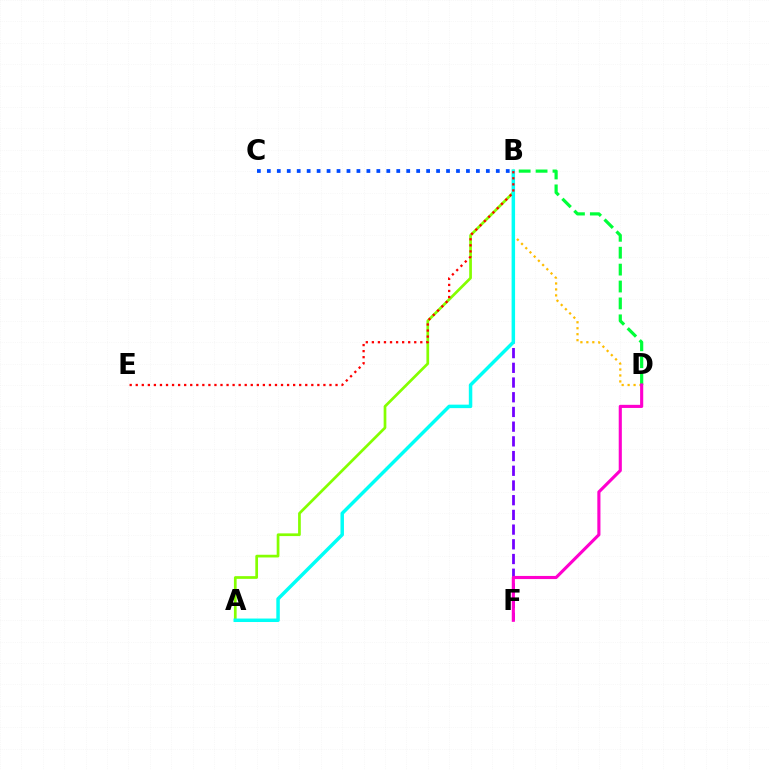{('B', 'D'): [{'color': '#ffbd00', 'line_style': 'dotted', 'thickness': 1.62}, {'color': '#00ff39', 'line_style': 'dashed', 'thickness': 2.3}], ('B', 'F'): [{'color': '#7200ff', 'line_style': 'dashed', 'thickness': 2.0}], ('A', 'B'): [{'color': '#84ff00', 'line_style': 'solid', 'thickness': 1.95}, {'color': '#00fff6', 'line_style': 'solid', 'thickness': 2.5}], ('B', 'E'): [{'color': '#ff0000', 'line_style': 'dotted', 'thickness': 1.64}], ('D', 'F'): [{'color': '#ff00cf', 'line_style': 'solid', 'thickness': 2.25}], ('B', 'C'): [{'color': '#004bff', 'line_style': 'dotted', 'thickness': 2.7}]}